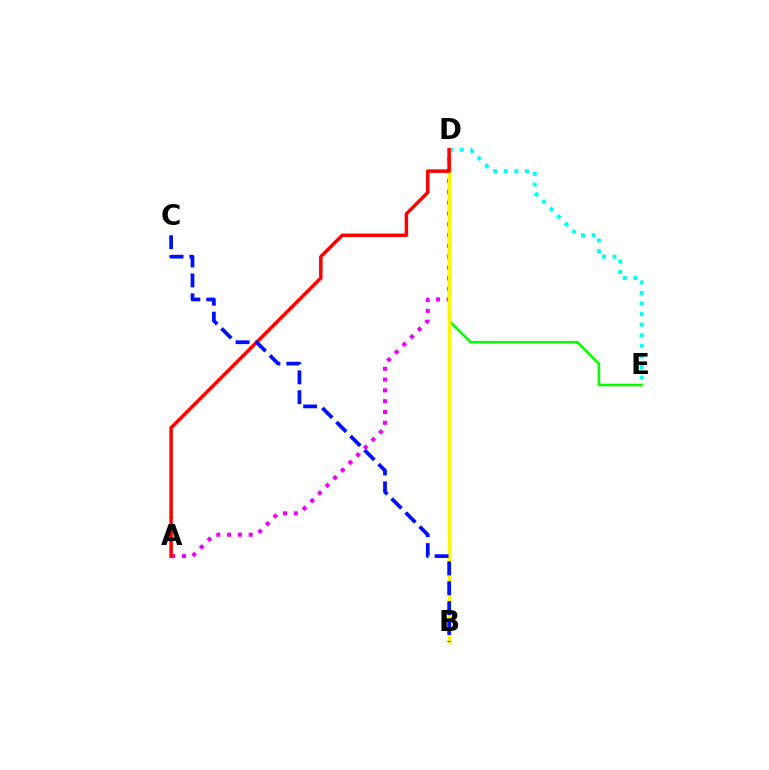{('A', 'D'): [{'color': '#ee00ff', 'line_style': 'dotted', 'thickness': 2.93}, {'color': '#ff0000', 'line_style': 'solid', 'thickness': 2.52}], ('D', 'E'): [{'color': '#08ff00', 'line_style': 'solid', 'thickness': 1.87}, {'color': '#00fff6', 'line_style': 'dotted', 'thickness': 2.87}], ('B', 'D'): [{'color': '#fcf500', 'line_style': 'solid', 'thickness': 2.37}], ('B', 'C'): [{'color': '#0010ff', 'line_style': 'dashed', 'thickness': 2.7}]}